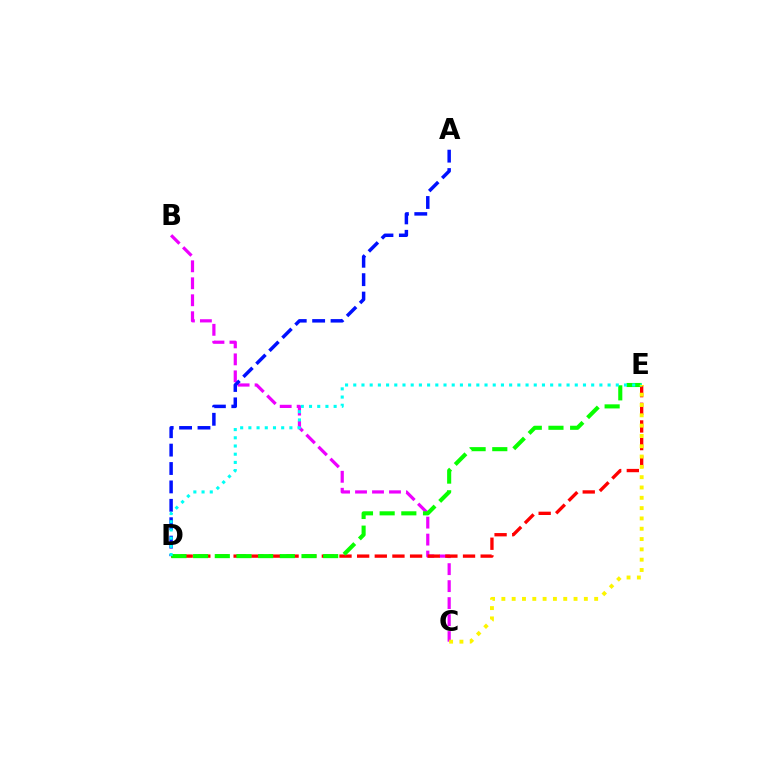{('B', 'C'): [{'color': '#ee00ff', 'line_style': 'dashed', 'thickness': 2.31}], ('A', 'D'): [{'color': '#0010ff', 'line_style': 'dashed', 'thickness': 2.5}], ('D', 'E'): [{'color': '#ff0000', 'line_style': 'dashed', 'thickness': 2.4}, {'color': '#08ff00', 'line_style': 'dashed', 'thickness': 2.94}, {'color': '#00fff6', 'line_style': 'dotted', 'thickness': 2.23}], ('C', 'E'): [{'color': '#fcf500', 'line_style': 'dotted', 'thickness': 2.8}]}